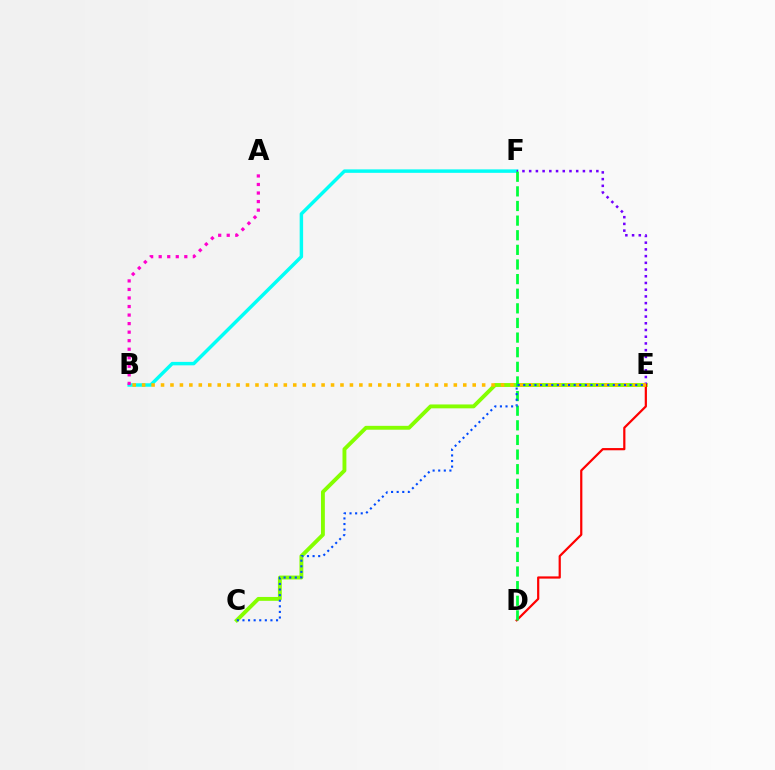{('C', 'E'): [{'color': '#84ff00', 'line_style': 'solid', 'thickness': 2.79}, {'color': '#004bff', 'line_style': 'dotted', 'thickness': 1.52}], ('B', 'F'): [{'color': '#00fff6', 'line_style': 'solid', 'thickness': 2.49}], ('E', 'F'): [{'color': '#7200ff', 'line_style': 'dotted', 'thickness': 1.83}], ('D', 'E'): [{'color': '#ff0000', 'line_style': 'solid', 'thickness': 1.6}], ('A', 'B'): [{'color': '#ff00cf', 'line_style': 'dotted', 'thickness': 2.32}], ('B', 'E'): [{'color': '#ffbd00', 'line_style': 'dotted', 'thickness': 2.57}], ('D', 'F'): [{'color': '#00ff39', 'line_style': 'dashed', 'thickness': 1.99}]}